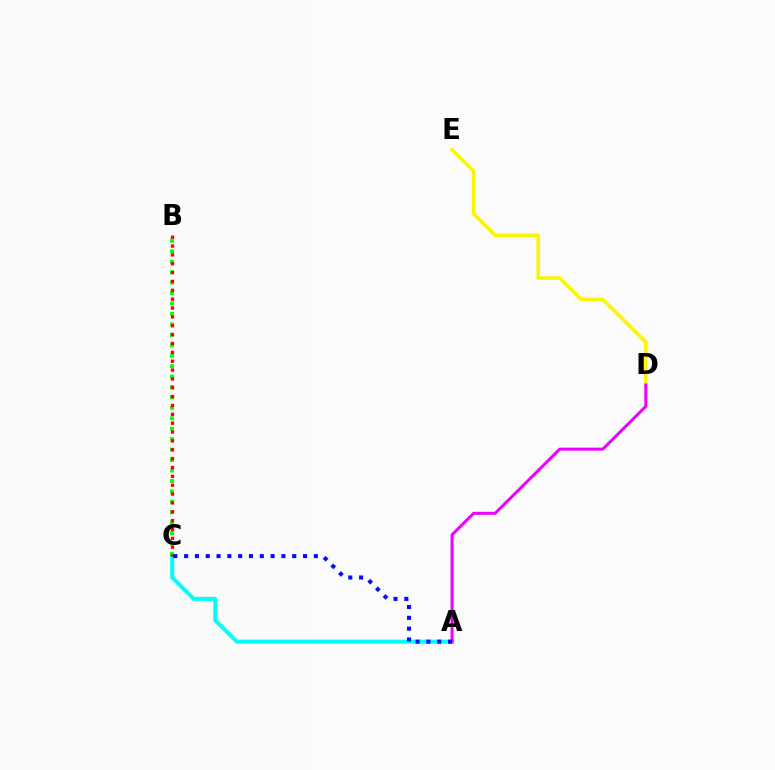{('D', 'E'): [{'color': '#fcf500', 'line_style': 'solid', 'thickness': 2.57}], ('A', 'C'): [{'color': '#00fff6', 'line_style': 'solid', 'thickness': 2.89}, {'color': '#0010ff', 'line_style': 'dotted', 'thickness': 2.94}], ('B', 'C'): [{'color': '#08ff00', 'line_style': 'dotted', 'thickness': 2.84}, {'color': '#ff0000', 'line_style': 'dotted', 'thickness': 2.41}], ('A', 'D'): [{'color': '#ee00ff', 'line_style': 'solid', 'thickness': 2.17}]}